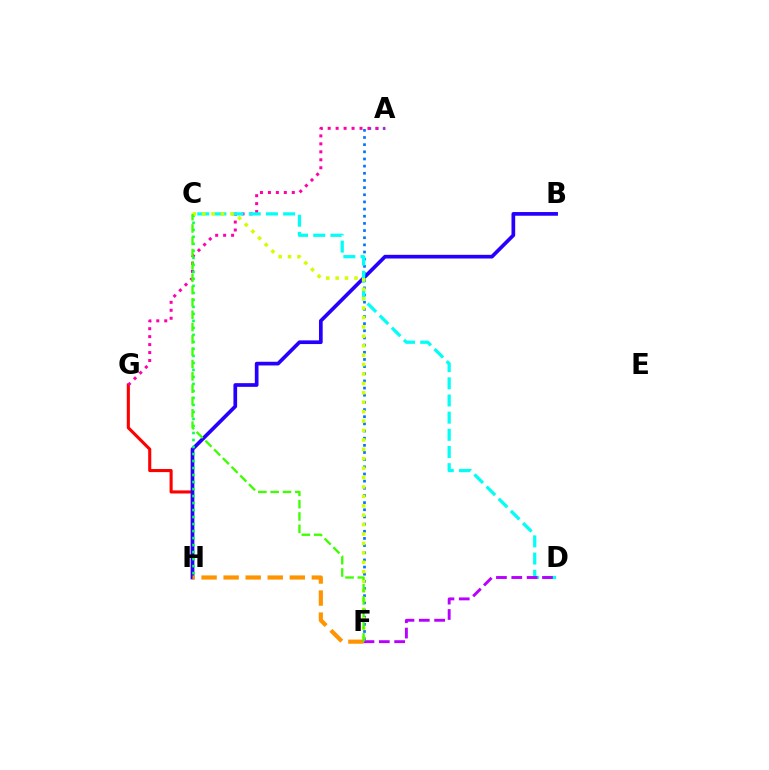{('G', 'H'): [{'color': '#ff0000', 'line_style': 'solid', 'thickness': 2.22}], ('B', 'H'): [{'color': '#2500ff', 'line_style': 'solid', 'thickness': 2.66}], ('F', 'H'): [{'color': '#ff9400', 'line_style': 'dashed', 'thickness': 3.0}], ('A', 'F'): [{'color': '#0074ff', 'line_style': 'dotted', 'thickness': 1.95}], ('A', 'G'): [{'color': '#ff00ac', 'line_style': 'dotted', 'thickness': 2.16}], ('C', 'D'): [{'color': '#00fff6', 'line_style': 'dashed', 'thickness': 2.33}], ('C', 'H'): [{'color': '#00ff5c', 'line_style': 'dotted', 'thickness': 1.9}], ('D', 'F'): [{'color': '#b900ff', 'line_style': 'dashed', 'thickness': 2.08}], ('C', 'F'): [{'color': '#d1ff00', 'line_style': 'dotted', 'thickness': 2.56}, {'color': '#3dff00', 'line_style': 'dashed', 'thickness': 1.67}]}